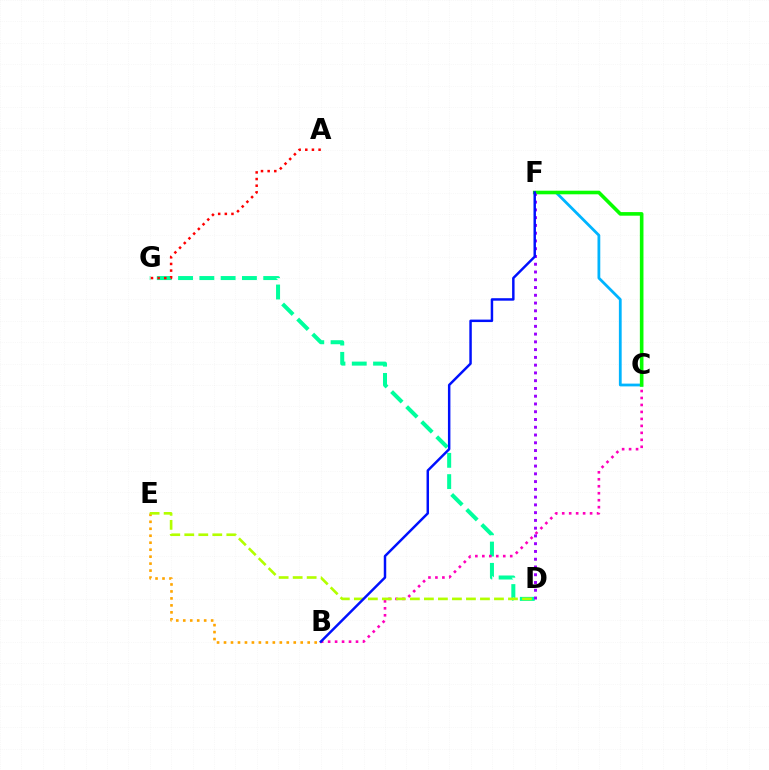{('D', 'G'): [{'color': '#00ff9d', 'line_style': 'dashed', 'thickness': 2.89}], ('B', 'C'): [{'color': '#ff00bd', 'line_style': 'dotted', 'thickness': 1.89}], ('B', 'E'): [{'color': '#ffa500', 'line_style': 'dotted', 'thickness': 1.89}], ('A', 'G'): [{'color': '#ff0000', 'line_style': 'dotted', 'thickness': 1.8}], ('D', 'E'): [{'color': '#b3ff00', 'line_style': 'dashed', 'thickness': 1.9}], ('C', 'F'): [{'color': '#00b5ff', 'line_style': 'solid', 'thickness': 2.0}, {'color': '#08ff00', 'line_style': 'solid', 'thickness': 2.59}], ('D', 'F'): [{'color': '#9b00ff', 'line_style': 'dotted', 'thickness': 2.11}], ('B', 'F'): [{'color': '#0010ff', 'line_style': 'solid', 'thickness': 1.78}]}